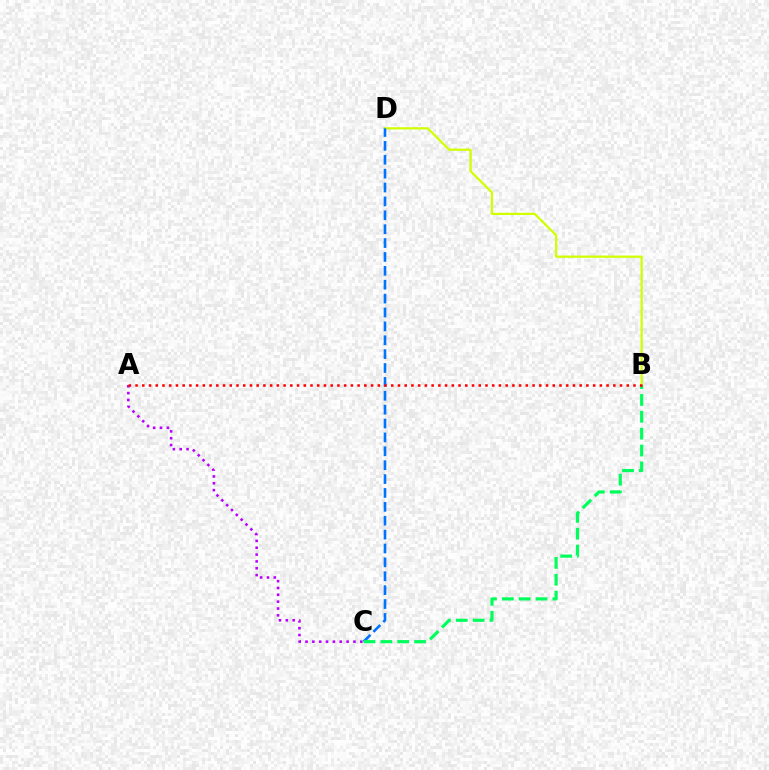{('A', 'C'): [{'color': '#b900ff', 'line_style': 'dotted', 'thickness': 1.86}], ('B', 'D'): [{'color': '#d1ff00', 'line_style': 'solid', 'thickness': 1.61}], ('C', 'D'): [{'color': '#0074ff', 'line_style': 'dashed', 'thickness': 1.89}], ('B', 'C'): [{'color': '#00ff5c', 'line_style': 'dashed', 'thickness': 2.29}], ('A', 'B'): [{'color': '#ff0000', 'line_style': 'dotted', 'thickness': 1.83}]}